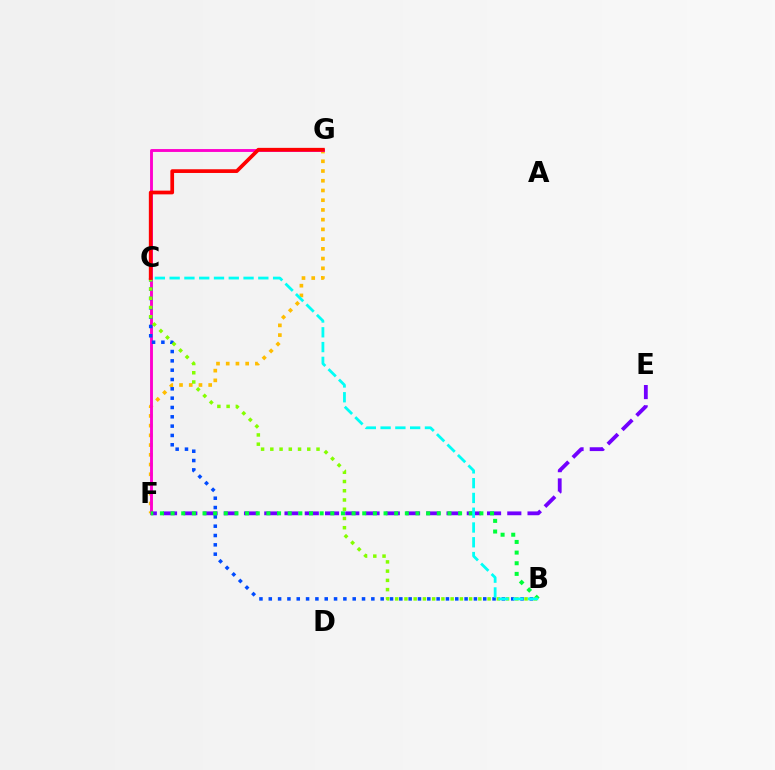{('E', 'F'): [{'color': '#7200ff', 'line_style': 'dashed', 'thickness': 2.75}], ('F', 'G'): [{'color': '#ffbd00', 'line_style': 'dotted', 'thickness': 2.64}, {'color': '#ff00cf', 'line_style': 'solid', 'thickness': 2.08}], ('B', 'C'): [{'color': '#004bff', 'line_style': 'dotted', 'thickness': 2.53}, {'color': '#84ff00', 'line_style': 'dotted', 'thickness': 2.51}, {'color': '#00fff6', 'line_style': 'dashed', 'thickness': 2.01}], ('B', 'F'): [{'color': '#00ff39', 'line_style': 'dotted', 'thickness': 2.89}], ('C', 'G'): [{'color': '#ff0000', 'line_style': 'solid', 'thickness': 2.67}]}